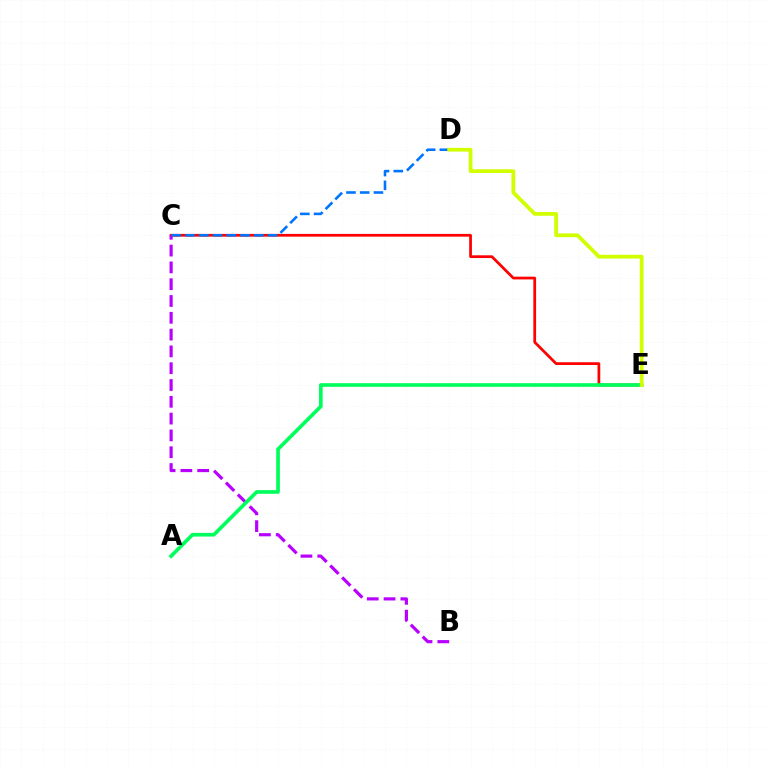{('C', 'E'): [{'color': '#ff0000', 'line_style': 'solid', 'thickness': 1.97}], ('B', 'C'): [{'color': '#b900ff', 'line_style': 'dashed', 'thickness': 2.28}], ('C', 'D'): [{'color': '#0074ff', 'line_style': 'dashed', 'thickness': 1.87}], ('A', 'E'): [{'color': '#00ff5c', 'line_style': 'solid', 'thickness': 2.64}], ('D', 'E'): [{'color': '#d1ff00', 'line_style': 'solid', 'thickness': 2.71}]}